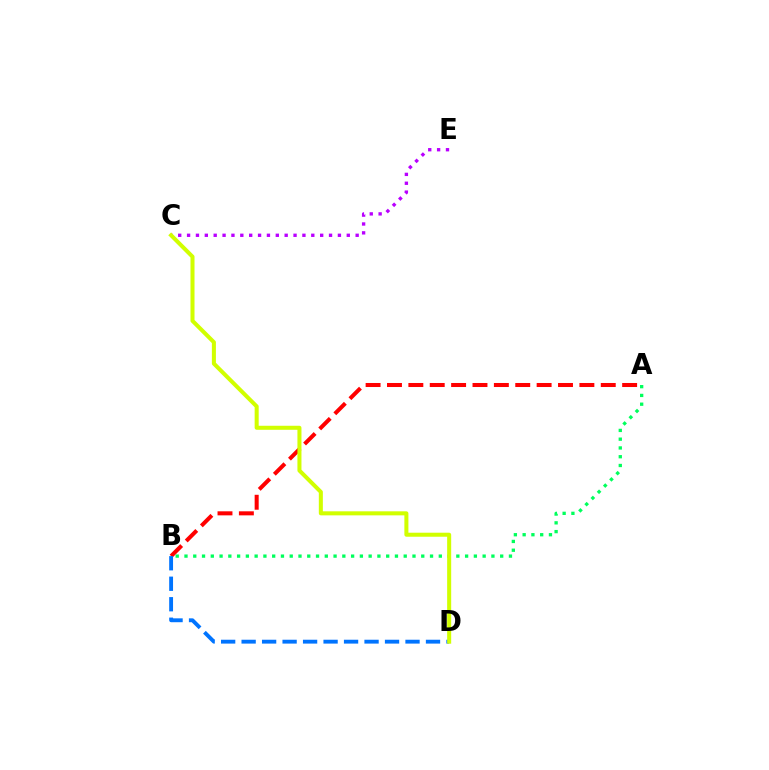{('C', 'E'): [{'color': '#b900ff', 'line_style': 'dotted', 'thickness': 2.41}], ('A', 'B'): [{'color': '#ff0000', 'line_style': 'dashed', 'thickness': 2.9}, {'color': '#00ff5c', 'line_style': 'dotted', 'thickness': 2.38}], ('B', 'D'): [{'color': '#0074ff', 'line_style': 'dashed', 'thickness': 2.78}], ('C', 'D'): [{'color': '#d1ff00', 'line_style': 'solid', 'thickness': 2.91}]}